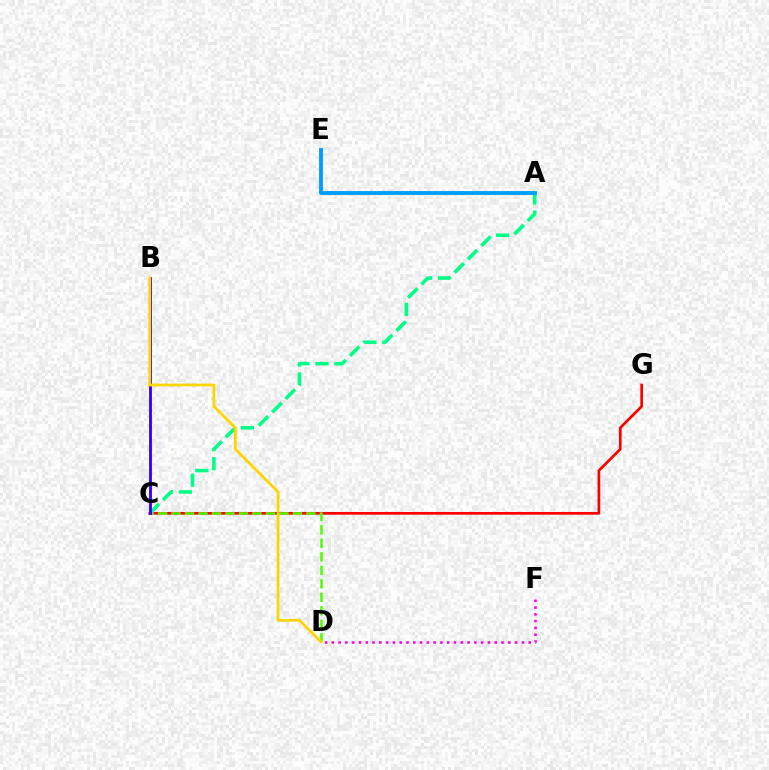{('C', 'G'): [{'color': '#ff0000', 'line_style': 'solid', 'thickness': 1.95}], ('C', 'D'): [{'color': '#4fff00', 'line_style': 'dashed', 'thickness': 1.83}], ('D', 'F'): [{'color': '#ff00ed', 'line_style': 'dotted', 'thickness': 1.84}], ('A', 'C'): [{'color': '#00ff86', 'line_style': 'dashed', 'thickness': 2.57}], ('A', 'E'): [{'color': '#009eff', 'line_style': 'solid', 'thickness': 2.78}], ('B', 'C'): [{'color': '#3700ff', 'line_style': 'solid', 'thickness': 2.05}], ('B', 'D'): [{'color': '#ffd500', 'line_style': 'solid', 'thickness': 2.01}]}